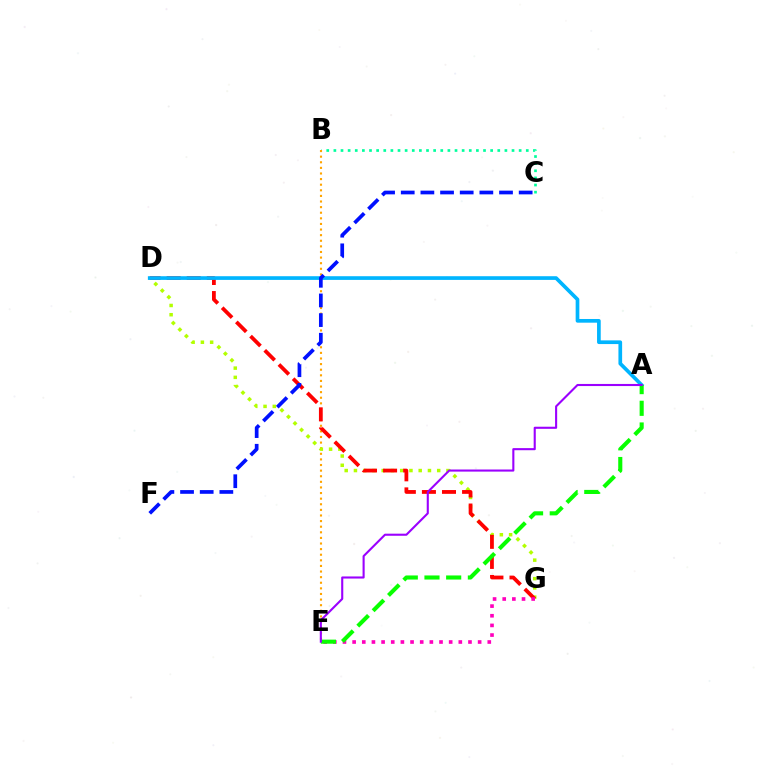{('B', 'C'): [{'color': '#00ff9d', 'line_style': 'dotted', 'thickness': 1.94}], ('B', 'E'): [{'color': '#ffa500', 'line_style': 'dotted', 'thickness': 1.52}], ('D', 'G'): [{'color': '#b3ff00', 'line_style': 'dotted', 'thickness': 2.51}, {'color': '#ff0000', 'line_style': 'dashed', 'thickness': 2.73}], ('A', 'D'): [{'color': '#00b5ff', 'line_style': 'solid', 'thickness': 2.66}], ('E', 'G'): [{'color': '#ff00bd', 'line_style': 'dotted', 'thickness': 2.62}], ('A', 'E'): [{'color': '#08ff00', 'line_style': 'dashed', 'thickness': 2.95}, {'color': '#9b00ff', 'line_style': 'solid', 'thickness': 1.51}], ('C', 'F'): [{'color': '#0010ff', 'line_style': 'dashed', 'thickness': 2.67}]}